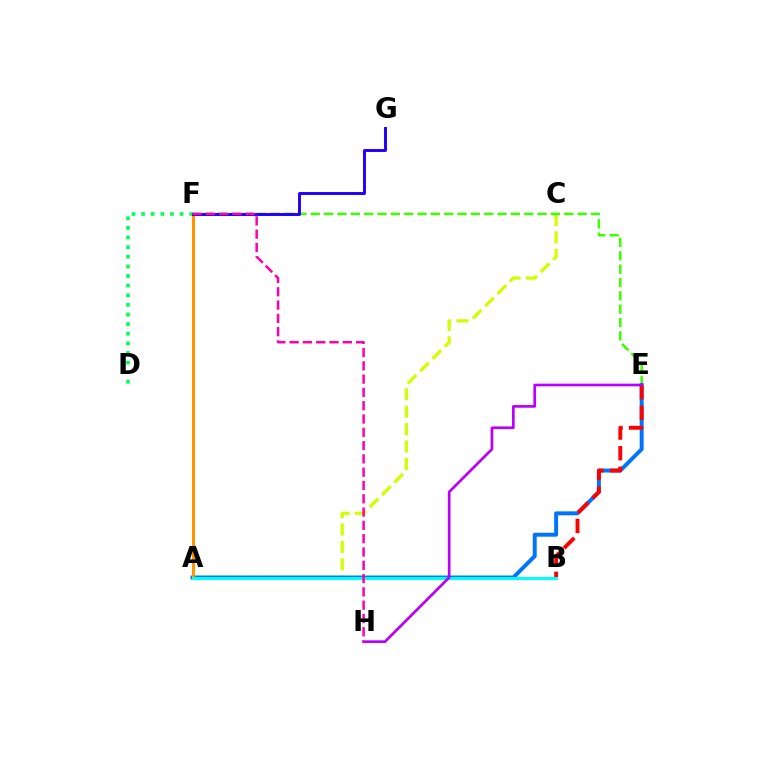{('A', 'C'): [{'color': '#d1ff00', 'line_style': 'dashed', 'thickness': 2.37}], ('E', 'F'): [{'color': '#3dff00', 'line_style': 'dashed', 'thickness': 1.81}], ('A', 'E'): [{'color': '#0074ff', 'line_style': 'solid', 'thickness': 2.84}], ('D', 'F'): [{'color': '#00ff5c', 'line_style': 'dotted', 'thickness': 2.62}], ('B', 'E'): [{'color': '#ff0000', 'line_style': 'dashed', 'thickness': 2.8}], ('A', 'F'): [{'color': '#ff9400', 'line_style': 'solid', 'thickness': 2.19}], ('A', 'B'): [{'color': '#00fff6', 'line_style': 'solid', 'thickness': 2.2}], ('E', 'H'): [{'color': '#b900ff', 'line_style': 'solid', 'thickness': 1.94}], ('F', 'G'): [{'color': '#2500ff', 'line_style': 'solid', 'thickness': 2.13}], ('F', 'H'): [{'color': '#ff00ac', 'line_style': 'dashed', 'thickness': 1.81}]}